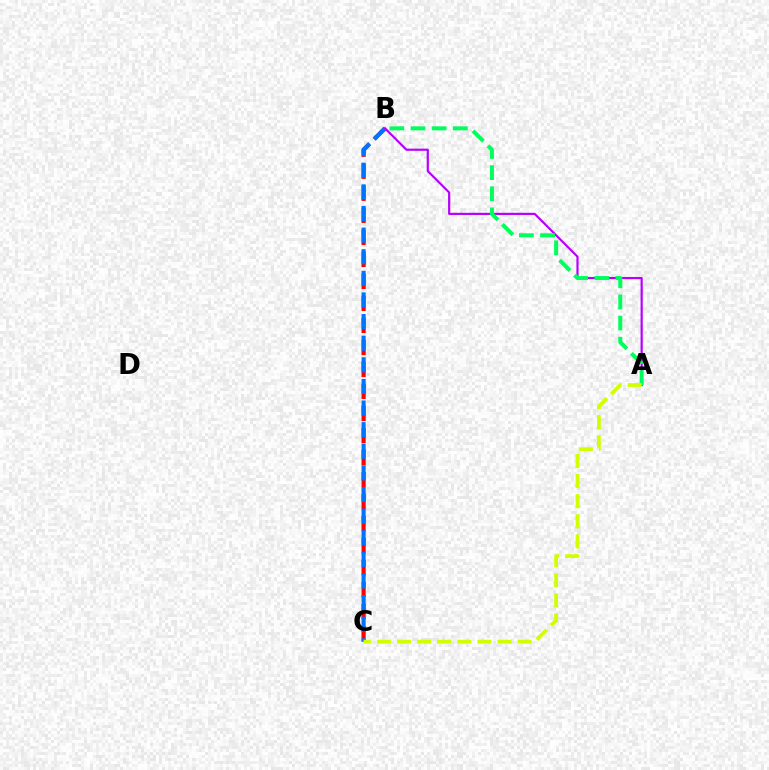{('B', 'C'): [{'color': '#ff0000', 'line_style': 'dashed', 'thickness': 2.99}, {'color': '#0074ff', 'line_style': 'dashed', 'thickness': 2.94}], ('A', 'B'): [{'color': '#b900ff', 'line_style': 'solid', 'thickness': 1.58}, {'color': '#00ff5c', 'line_style': 'dashed', 'thickness': 2.87}], ('A', 'C'): [{'color': '#d1ff00', 'line_style': 'dashed', 'thickness': 2.73}]}